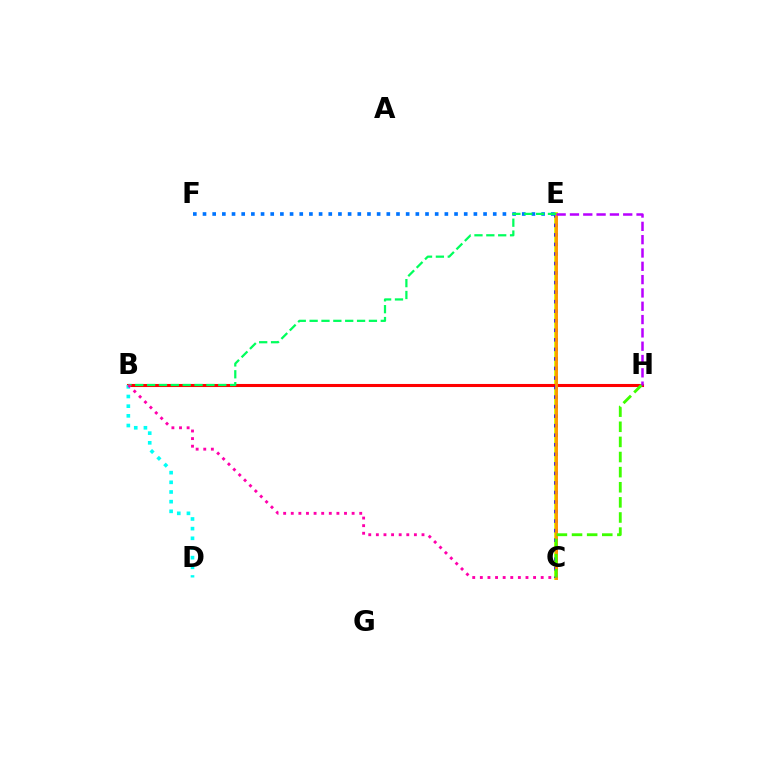{('C', 'E'): [{'color': '#d1ff00', 'line_style': 'solid', 'thickness': 2.76}, {'color': '#2500ff', 'line_style': 'dotted', 'thickness': 2.59}, {'color': '#ff9400', 'line_style': 'solid', 'thickness': 2.04}], ('B', 'H'): [{'color': '#ff0000', 'line_style': 'solid', 'thickness': 2.21}], ('B', 'D'): [{'color': '#00fff6', 'line_style': 'dotted', 'thickness': 2.63}], ('E', 'F'): [{'color': '#0074ff', 'line_style': 'dotted', 'thickness': 2.63}], ('C', 'H'): [{'color': '#3dff00', 'line_style': 'dashed', 'thickness': 2.05}], ('E', 'H'): [{'color': '#b900ff', 'line_style': 'dashed', 'thickness': 1.81}], ('B', 'E'): [{'color': '#00ff5c', 'line_style': 'dashed', 'thickness': 1.61}], ('B', 'C'): [{'color': '#ff00ac', 'line_style': 'dotted', 'thickness': 2.07}]}